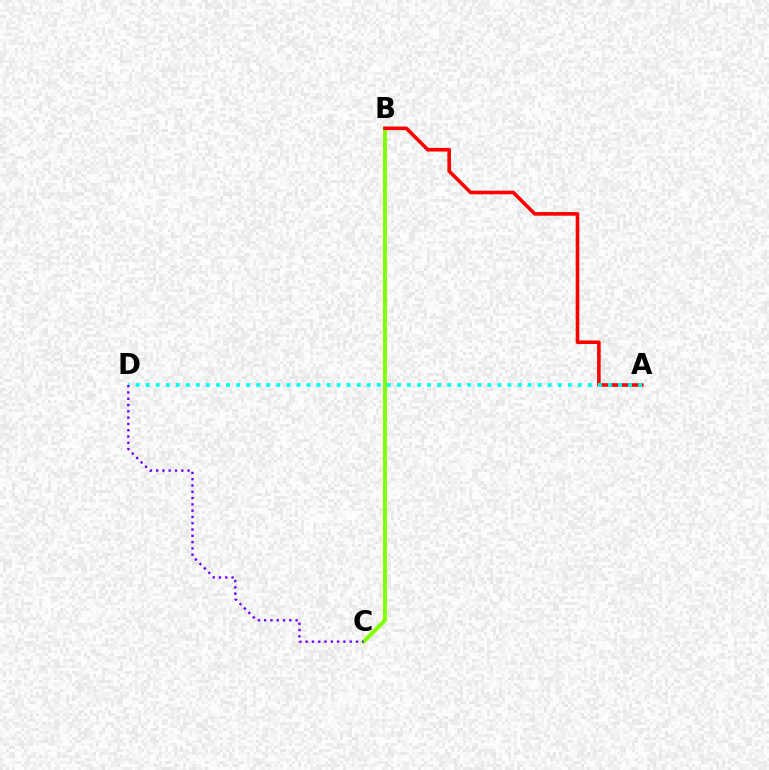{('B', 'C'): [{'color': '#84ff00', 'line_style': 'solid', 'thickness': 2.91}], ('A', 'B'): [{'color': '#ff0000', 'line_style': 'solid', 'thickness': 2.59}], ('A', 'D'): [{'color': '#00fff6', 'line_style': 'dotted', 'thickness': 2.73}], ('C', 'D'): [{'color': '#7200ff', 'line_style': 'dotted', 'thickness': 1.71}]}